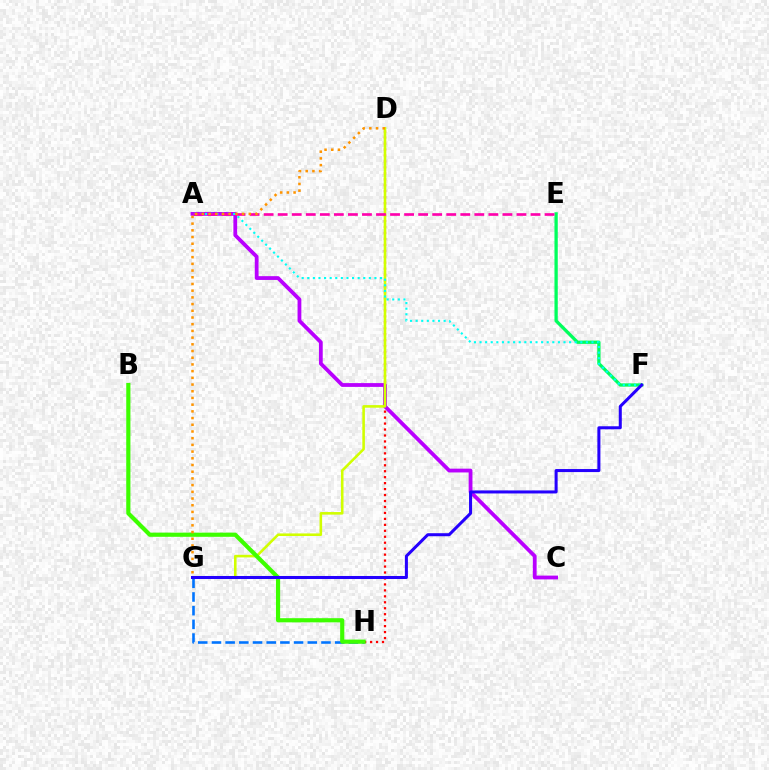{('D', 'H'): [{'color': '#ff0000', 'line_style': 'dotted', 'thickness': 1.62}], ('A', 'C'): [{'color': '#b900ff', 'line_style': 'solid', 'thickness': 2.73}], ('D', 'G'): [{'color': '#d1ff00', 'line_style': 'solid', 'thickness': 1.86}, {'color': '#ff9400', 'line_style': 'dotted', 'thickness': 1.82}], ('E', 'F'): [{'color': '#00ff5c', 'line_style': 'solid', 'thickness': 2.37}], ('A', 'F'): [{'color': '#00fff6', 'line_style': 'dotted', 'thickness': 1.52}], ('A', 'E'): [{'color': '#ff00ac', 'line_style': 'dashed', 'thickness': 1.91}], ('G', 'H'): [{'color': '#0074ff', 'line_style': 'dashed', 'thickness': 1.86}], ('B', 'H'): [{'color': '#3dff00', 'line_style': 'solid', 'thickness': 3.0}], ('F', 'G'): [{'color': '#2500ff', 'line_style': 'solid', 'thickness': 2.18}]}